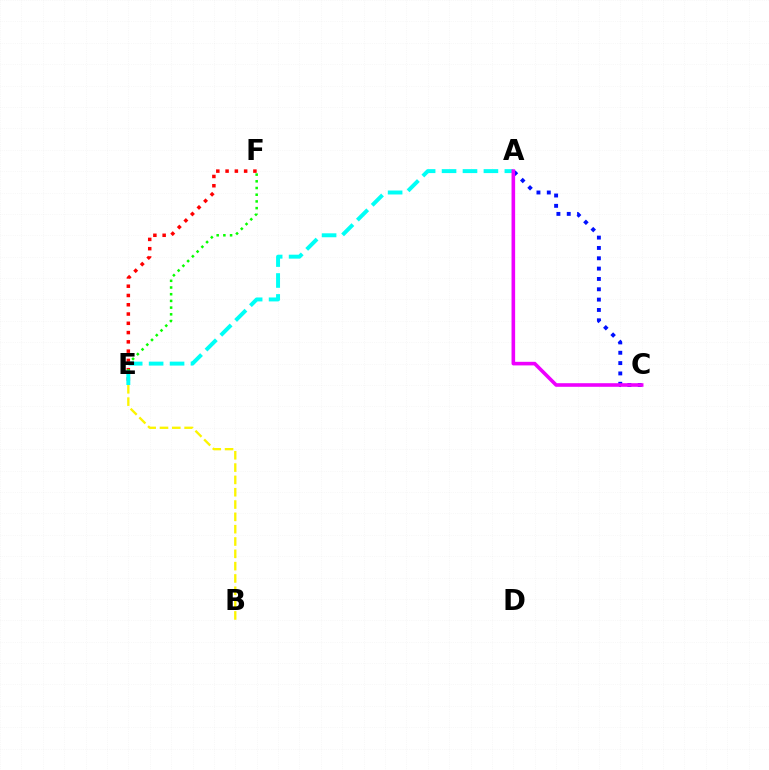{('E', 'F'): [{'color': '#ff0000', 'line_style': 'dotted', 'thickness': 2.52}, {'color': '#08ff00', 'line_style': 'dotted', 'thickness': 1.82}], ('A', 'E'): [{'color': '#00fff6', 'line_style': 'dashed', 'thickness': 2.84}], ('A', 'C'): [{'color': '#0010ff', 'line_style': 'dotted', 'thickness': 2.81}, {'color': '#ee00ff', 'line_style': 'solid', 'thickness': 2.59}], ('B', 'E'): [{'color': '#fcf500', 'line_style': 'dashed', 'thickness': 1.67}]}